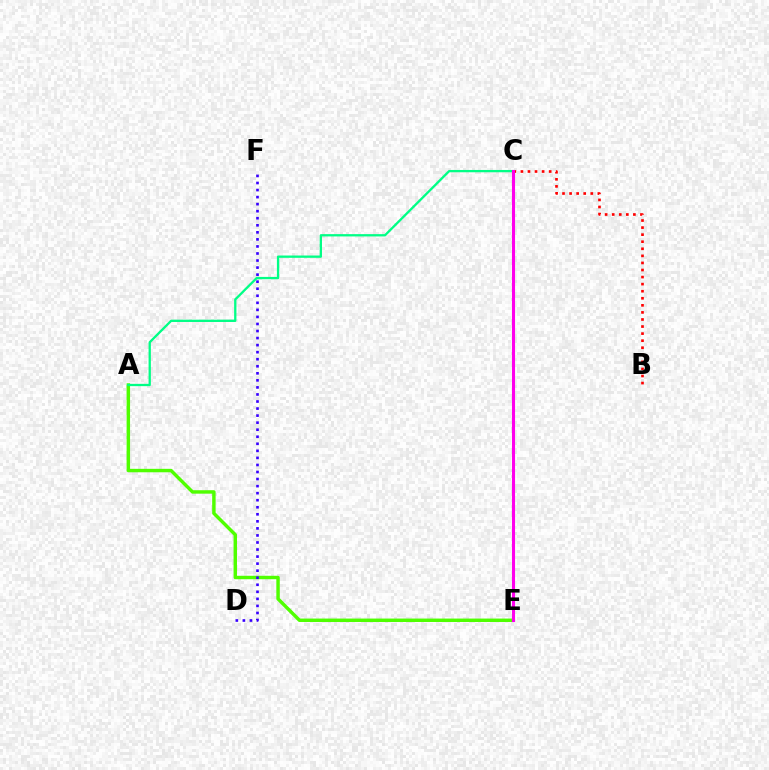{('A', 'E'): [{'color': '#4fff00', 'line_style': 'solid', 'thickness': 2.48}], ('C', 'E'): [{'color': '#009eff', 'line_style': 'dashed', 'thickness': 1.85}, {'color': '#ffd500', 'line_style': 'solid', 'thickness': 2.08}, {'color': '#ff00ed', 'line_style': 'solid', 'thickness': 2.22}], ('D', 'F'): [{'color': '#3700ff', 'line_style': 'dotted', 'thickness': 1.92}], ('A', 'C'): [{'color': '#00ff86', 'line_style': 'solid', 'thickness': 1.66}], ('B', 'C'): [{'color': '#ff0000', 'line_style': 'dotted', 'thickness': 1.92}]}